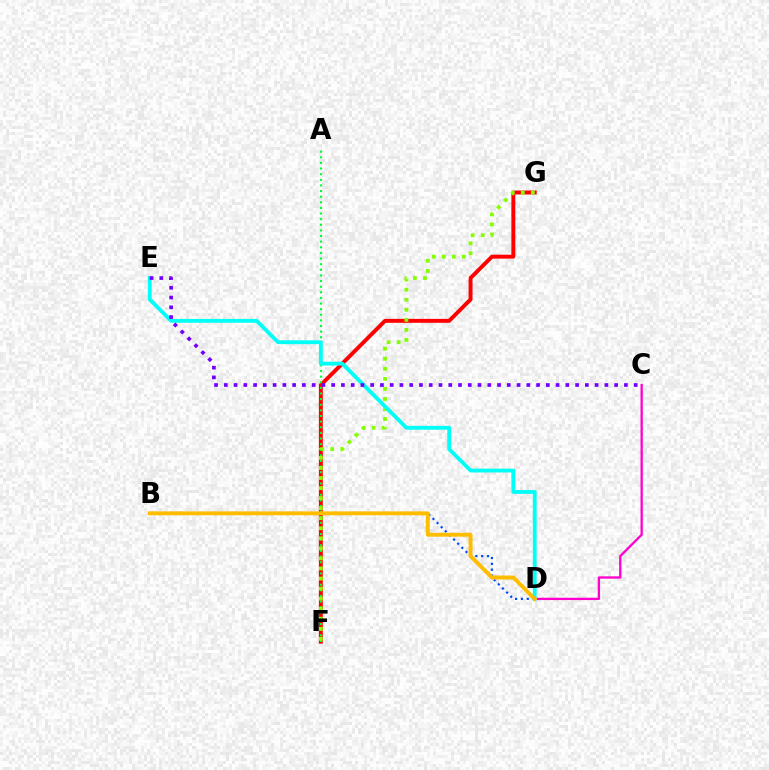{('F', 'G'): [{'color': '#ff0000', 'line_style': 'solid', 'thickness': 2.83}, {'color': '#84ff00', 'line_style': 'dotted', 'thickness': 2.73}], ('A', 'F'): [{'color': '#00ff39', 'line_style': 'dotted', 'thickness': 1.53}], ('B', 'D'): [{'color': '#004bff', 'line_style': 'dotted', 'thickness': 1.59}, {'color': '#ffbd00', 'line_style': 'solid', 'thickness': 2.84}], ('C', 'D'): [{'color': '#ff00cf', 'line_style': 'solid', 'thickness': 1.66}], ('D', 'E'): [{'color': '#00fff6', 'line_style': 'solid', 'thickness': 2.75}], ('C', 'E'): [{'color': '#7200ff', 'line_style': 'dotted', 'thickness': 2.65}]}